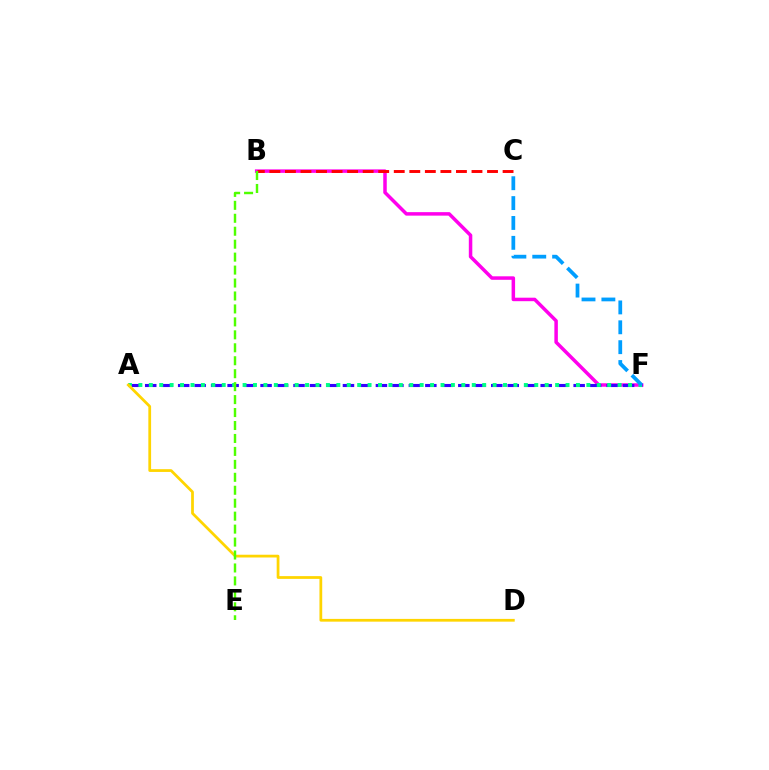{('B', 'F'): [{'color': '#ff00ed', 'line_style': 'solid', 'thickness': 2.52}], ('A', 'F'): [{'color': '#3700ff', 'line_style': 'dashed', 'thickness': 2.24}, {'color': '#00ff86', 'line_style': 'dotted', 'thickness': 2.83}], ('C', 'F'): [{'color': '#009eff', 'line_style': 'dashed', 'thickness': 2.7}], ('B', 'C'): [{'color': '#ff0000', 'line_style': 'dashed', 'thickness': 2.11}], ('A', 'D'): [{'color': '#ffd500', 'line_style': 'solid', 'thickness': 1.99}], ('B', 'E'): [{'color': '#4fff00', 'line_style': 'dashed', 'thickness': 1.76}]}